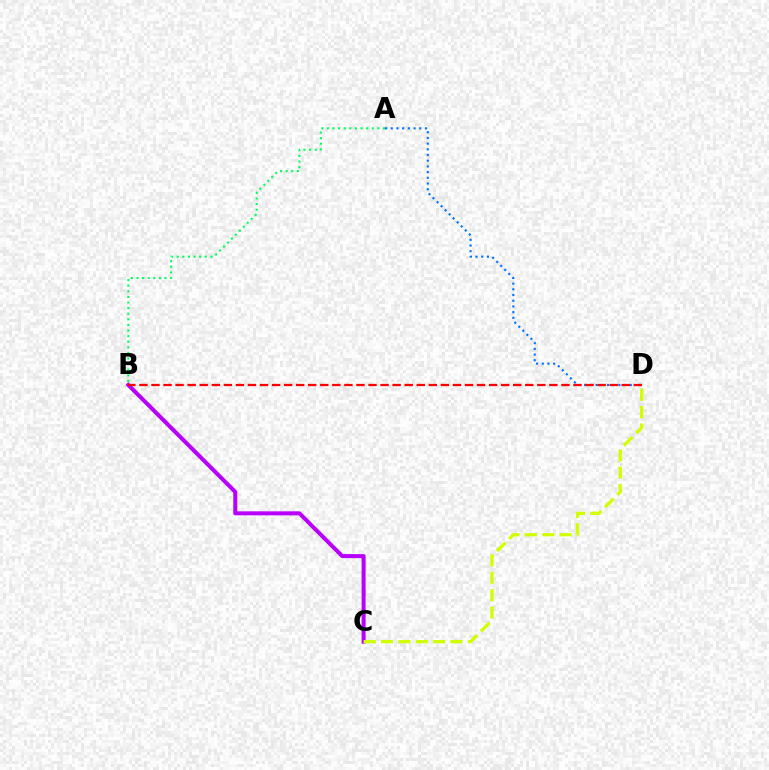{('B', 'C'): [{'color': '#b900ff', 'line_style': 'solid', 'thickness': 2.9}], ('C', 'D'): [{'color': '#d1ff00', 'line_style': 'dashed', 'thickness': 2.36}], ('A', 'D'): [{'color': '#0074ff', 'line_style': 'dotted', 'thickness': 1.55}], ('A', 'B'): [{'color': '#00ff5c', 'line_style': 'dotted', 'thickness': 1.52}], ('B', 'D'): [{'color': '#ff0000', 'line_style': 'dashed', 'thickness': 1.64}]}